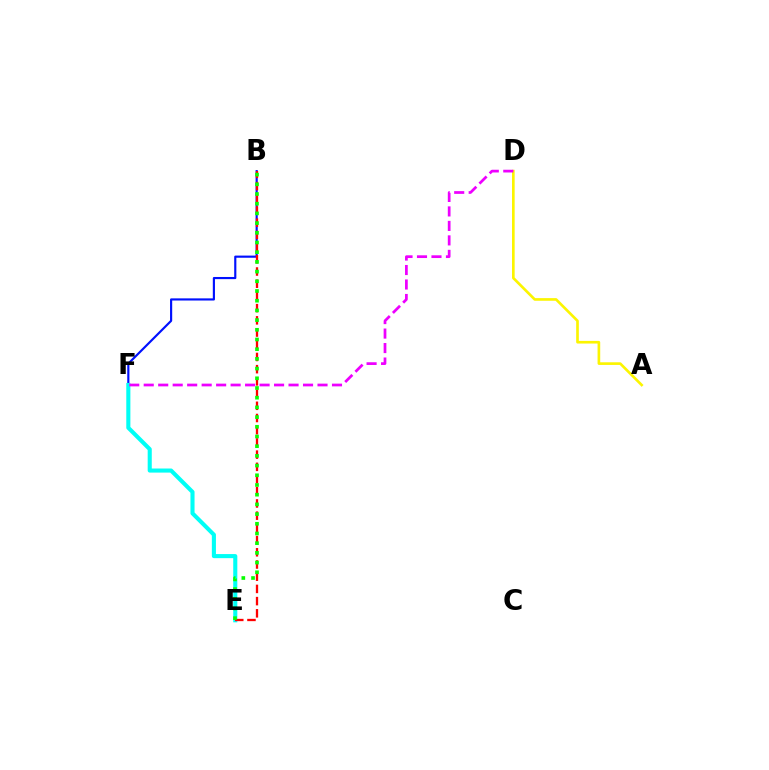{('B', 'F'): [{'color': '#0010ff', 'line_style': 'solid', 'thickness': 1.55}], ('E', 'F'): [{'color': '#00fff6', 'line_style': 'solid', 'thickness': 2.94}], ('A', 'D'): [{'color': '#fcf500', 'line_style': 'solid', 'thickness': 1.91}], ('B', 'E'): [{'color': '#ff0000', 'line_style': 'dashed', 'thickness': 1.66}, {'color': '#08ff00', 'line_style': 'dotted', 'thickness': 2.64}], ('D', 'F'): [{'color': '#ee00ff', 'line_style': 'dashed', 'thickness': 1.97}]}